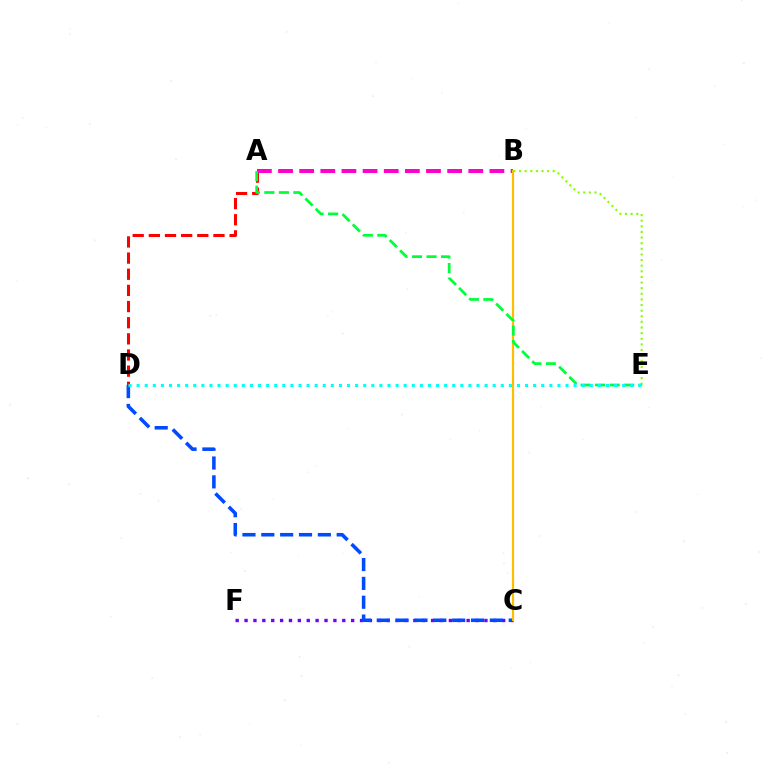{('C', 'F'): [{'color': '#7200ff', 'line_style': 'dotted', 'thickness': 2.41}], ('B', 'E'): [{'color': '#84ff00', 'line_style': 'dotted', 'thickness': 1.53}], ('A', 'D'): [{'color': '#ff0000', 'line_style': 'dashed', 'thickness': 2.19}], ('A', 'B'): [{'color': '#ff00cf', 'line_style': 'dashed', 'thickness': 2.87}], ('C', 'D'): [{'color': '#004bff', 'line_style': 'dashed', 'thickness': 2.56}], ('B', 'C'): [{'color': '#ffbd00', 'line_style': 'solid', 'thickness': 1.57}], ('A', 'E'): [{'color': '#00ff39', 'line_style': 'dashed', 'thickness': 1.97}], ('D', 'E'): [{'color': '#00fff6', 'line_style': 'dotted', 'thickness': 2.2}]}